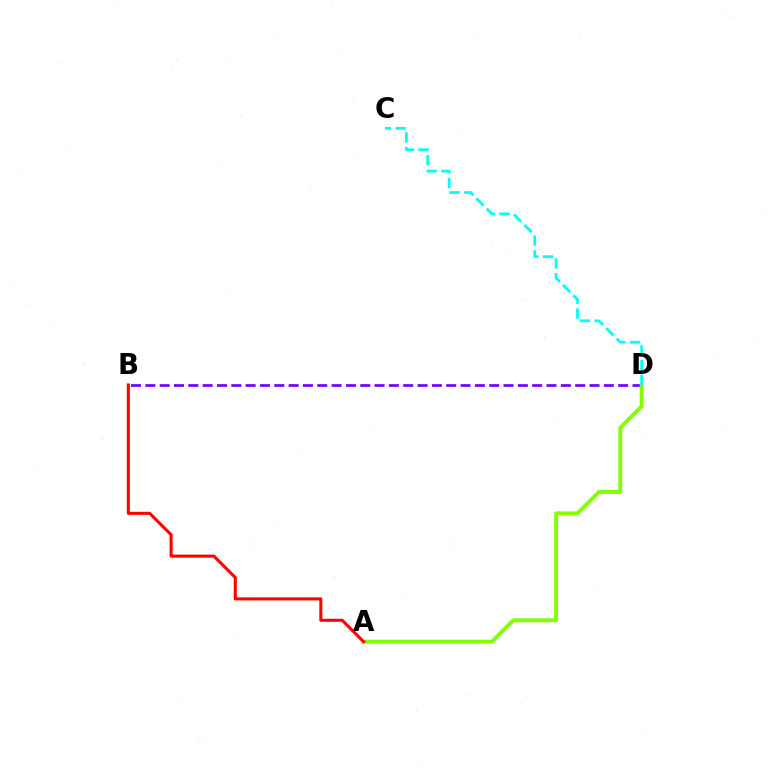{('B', 'D'): [{'color': '#7200ff', 'line_style': 'dashed', 'thickness': 1.95}], ('A', 'D'): [{'color': '#84ff00', 'line_style': 'solid', 'thickness': 2.81}], ('A', 'B'): [{'color': '#ff0000', 'line_style': 'solid', 'thickness': 2.19}], ('C', 'D'): [{'color': '#00fff6', 'line_style': 'dashed', 'thickness': 2.0}]}